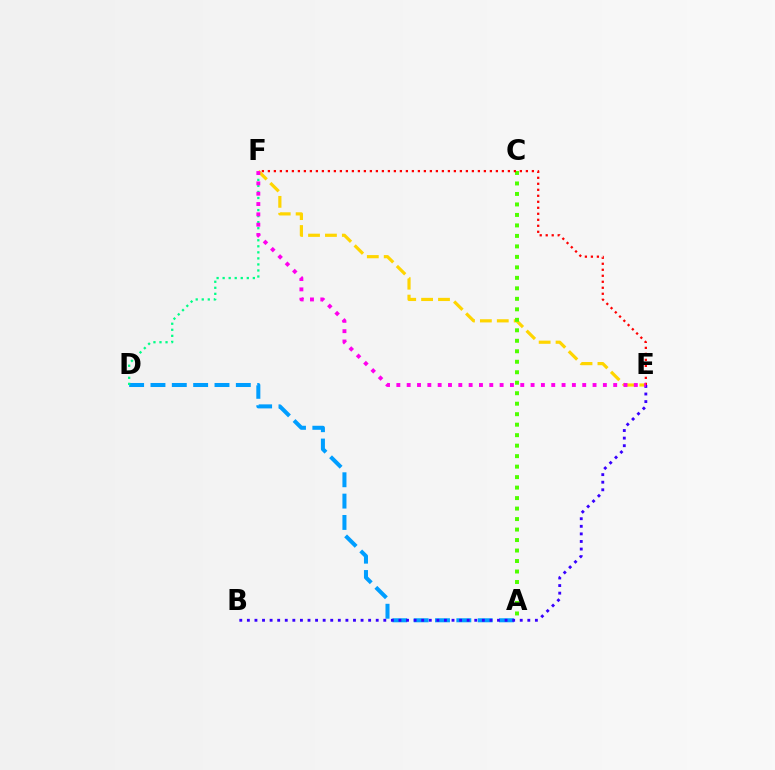{('A', 'D'): [{'color': '#009eff', 'line_style': 'dashed', 'thickness': 2.9}], ('E', 'F'): [{'color': '#ffd500', 'line_style': 'dashed', 'thickness': 2.3}, {'color': '#ff0000', 'line_style': 'dotted', 'thickness': 1.63}, {'color': '#ff00ed', 'line_style': 'dotted', 'thickness': 2.81}], ('D', 'F'): [{'color': '#00ff86', 'line_style': 'dotted', 'thickness': 1.64}], ('A', 'C'): [{'color': '#4fff00', 'line_style': 'dotted', 'thickness': 2.85}], ('B', 'E'): [{'color': '#3700ff', 'line_style': 'dotted', 'thickness': 2.06}]}